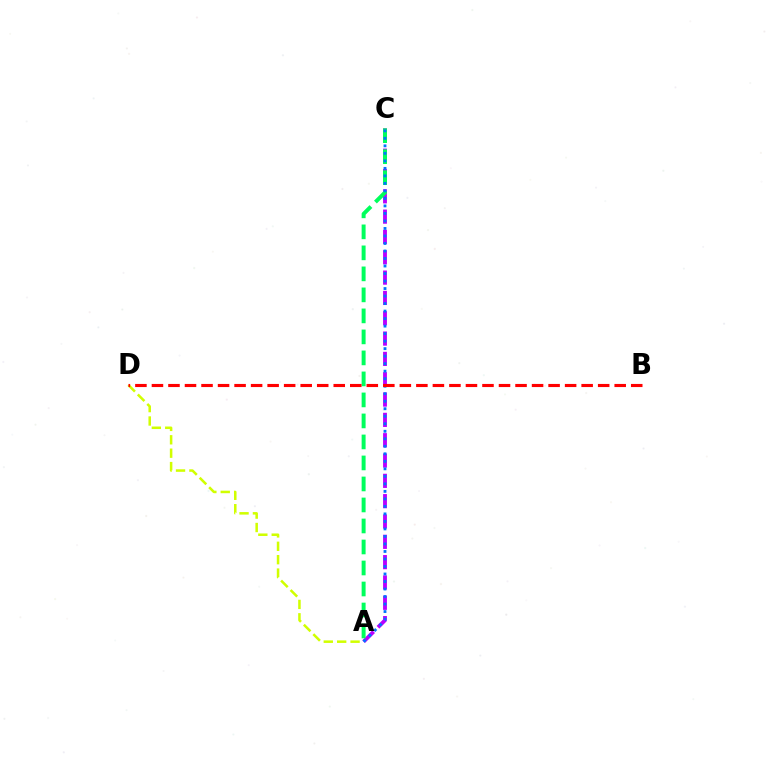{('A', 'D'): [{'color': '#d1ff00', 'line_style': 'dashed', 'thickness': 1.82}], ('A', 'C'): [{'color': '#b900ff', 'line_style': 'dashed', 'thickness': 2.76}, {'color': '#00ff5c', 'line_style': 'dashed', 'thickness': 2.85}, {'color': '#0074ff', 'line_style': 'dotted', 'thickness': 2.04}], ('B', 'D'): [{'color': '#ff0000', 'line_style': 'dashed', 'thickness': 2.25}]}